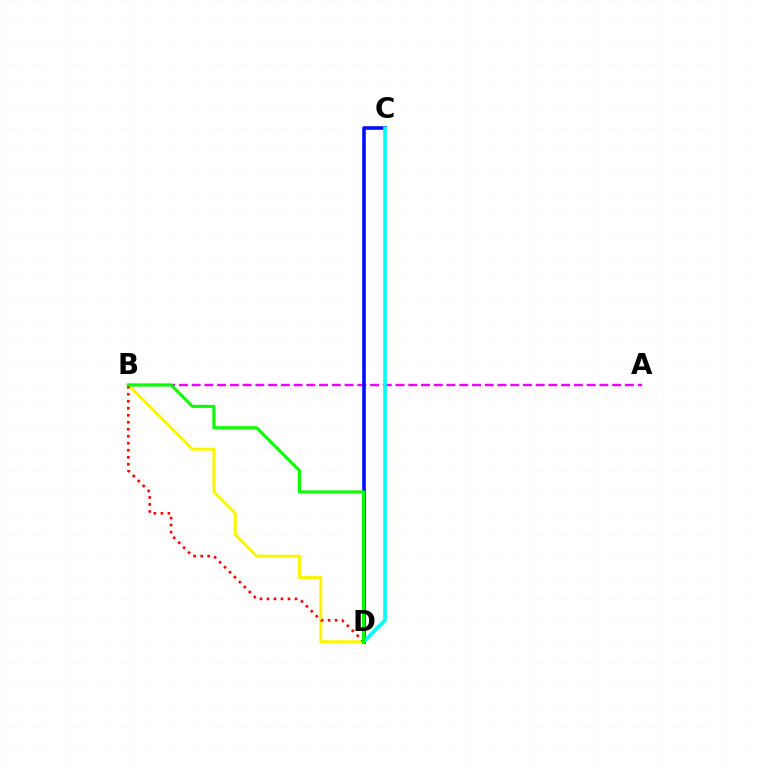{('A', 'B'): [{'color': '#ee00ff', 'line_style': 'dashed', 'thickness': 1.73}], ('C', 'D'): [{'color': '#0010ff', 'line_style': 'solid', 'thickness': 2.6}, {'color': '#00fff6', 'line_style': 'solid', 'thickness': 2.61}], ('B', 'D'): [{'color': '#fcf500', 'line_style': 'solid', 'thickness': 2.09}, {'color': '#ff0000', 'line_style': 'dotted', 'thickness': 1.9}, {'color': '#08ff00', 'line_style': 'solid', 'thickness': 2.23}]}